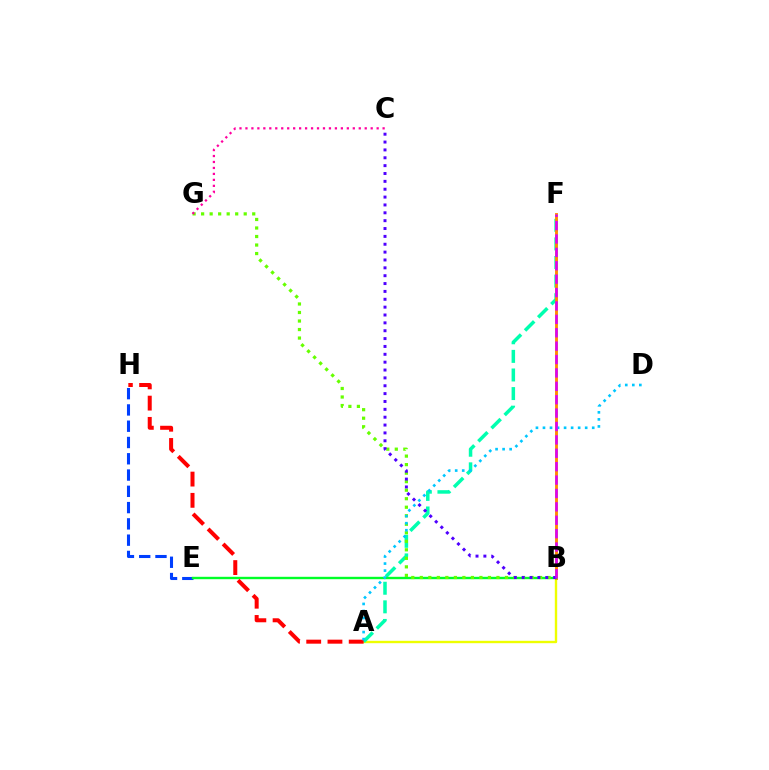{('E', 'H'): [{'color': '#003fff', 'line_style': 'dashed', 'thickness': 2.21}], ('A', 'B'): [{'color': '#eeff00', 'line_style': 'solid', 'thickness': 1.71}], ('A', 'F'): [{'color': '#00ffaf', 'line_style': 'dashed', 'thickness': 2.53}], ('B', 'F'): [{'color': '#ff8800', 'line_style': 'solid', 'thickness': 2.07}, {'color': '#d600ff', 'line_style': 'dashed', 'thickness': 1.82}], ('B', 'E'): [{'color': '#00ff27', 'line_style': 'solid', 'thickness': 1.72}], ('A', 'H'): [{'color': '#ff0000', 'line_style': 'dashed', 'thickness': 2.89}], ('B', 'G'): [{'color': '#66ff00', 'line_style': 'dotted', 'thickness': 2.31}], ('A', 'D'): [{'color': '#00c7ff', 'line_style': 'dotted', 'thickness': 1.91}], ('C', 'G'): [{'color': '#ff00a0', 'line_style': 'dotted', 'thickness': 1.62}], ('B', 'C'): [{'color': '#4f00ff', 'line_style': 'dotted', 'thickness': 2.14}]}